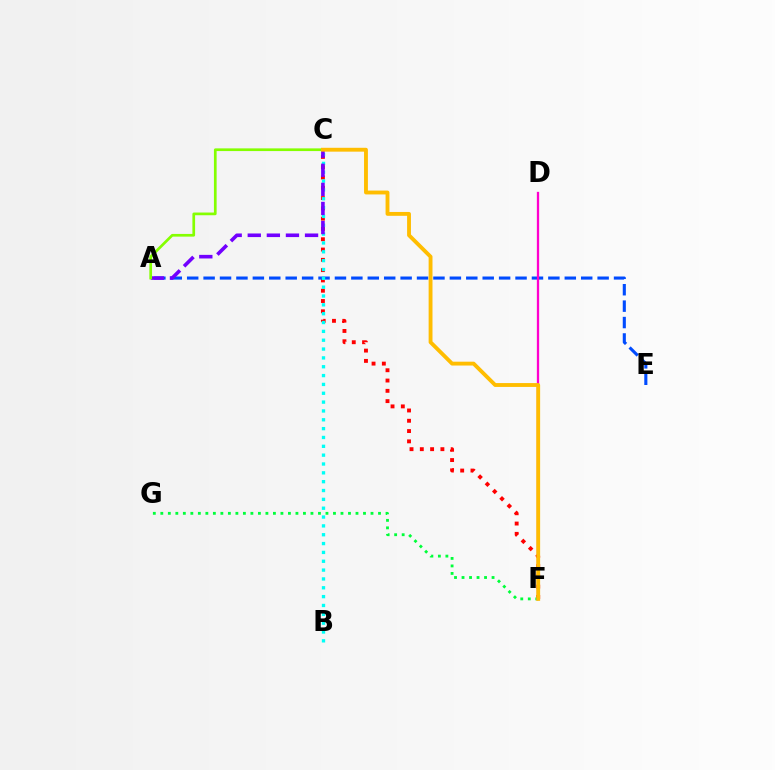{('C', 'F'): [{'color': '#ff0000', 'line_style': 'dotted', 'thickness': 2.8}, {'color': '#ffbd00', 'line_style': 'solid', 'thickness': 2.78}], ('A', 'E'): [{'color': '#004bff', 'line_style': 'dashed', 'thickness': 2.23}], ('B', 'C'): [{'color': '#00fff6', 'line_style': 'dotted', 'thickness': 2.4}], ('A', 'C'): [{'color': '#7200ff', 'line_style': 'dashed', 'thickness': 2.59}, {'color': '#84ff00', 'line_style': 'solid', 'thickness': 1.94}], ('F', 'G'): [{'color': '#00ff39', 'line_style': 'dotted', 'thickness': 2.04}], ('D', 'F'): [{'color': '#ff00cf', 'line_style': 'solid', 'thickness': 1.65}]}